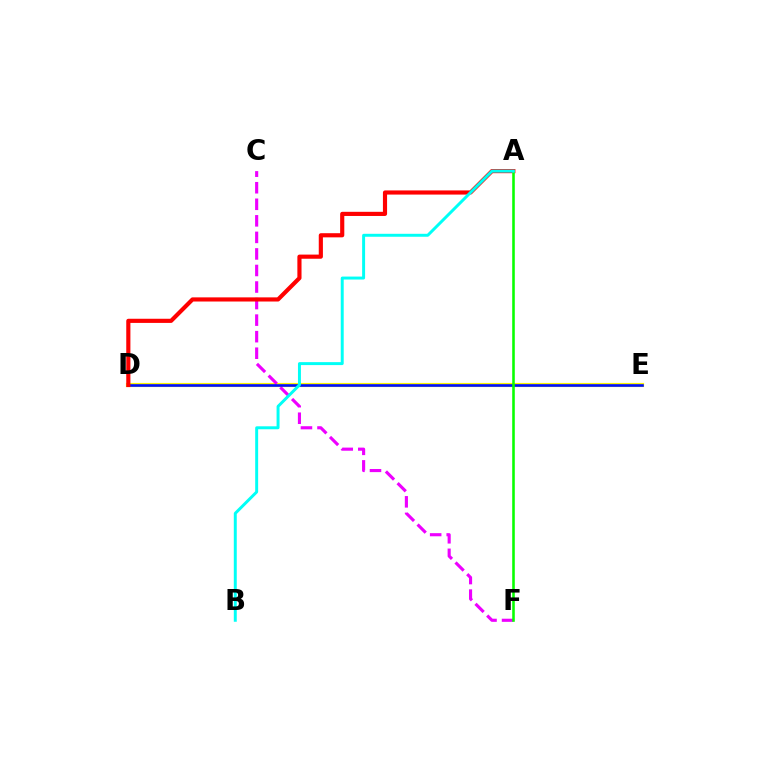{('D', 'E'): [{'color': '#fcf500', 'line_style': 'solid', 'thickness': 2.99}, {'color': '#0010ff', 'line_style': 'solid', 'thickness': 1.89}], ('C', 'F'): [{'color': '#ee00ff', 'line_style': 'dashed', 'thickness': 2.25}], ('A', 'D'): [{'color': '#ff0000', 'line_style': 'solid', 'thickness': 2.99}], ('A', 'F'): [{'color': '#08ff00', 'line_style': 'solid', 'thickness': 1.86}], ('A', 'B'): [{'color': '#00fff6', 'line_style': 'solid', 'thickness': 2.13}]}